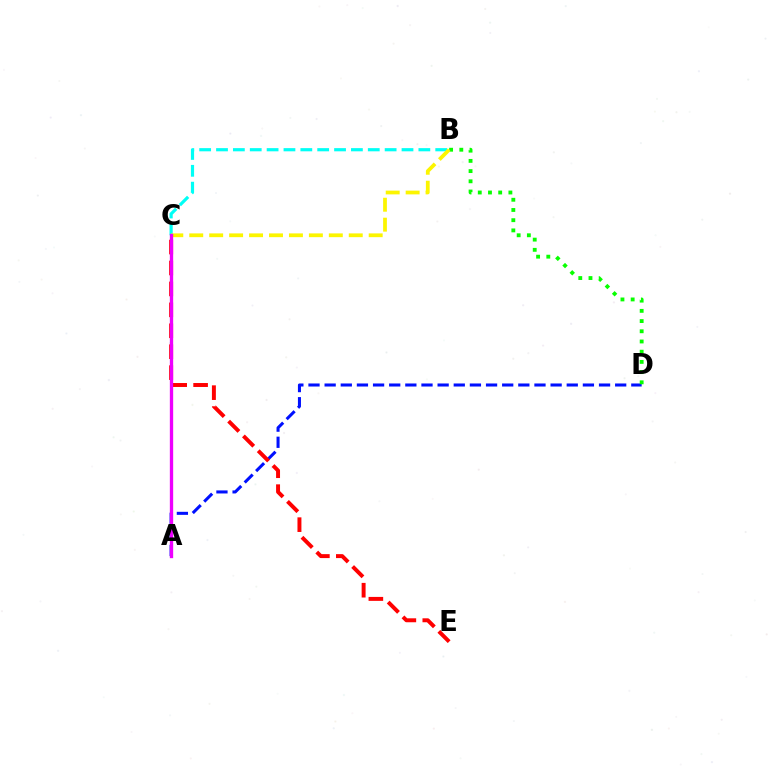{('A', 'D'): [{'color': '#0010ff', 'line_style': 'dashed', 'thickness': 2.19}], ('B', 'C'): [{'color': '#00fff6', 'line_style': 'dashed', 'thickness': 2.29}, {'color': '#fcf500', 'line_style': 'dashed', 'thickness': 2.71}], ('C', 'E'): [{'color': '#ff0000', 'line_style': 'dashed', 'thickness': 2.84}], ('B', 'D'): [{'color': '#08ff00', 'line_style': 'dotted', 'thickness': 2.77}], ('A', 'C'): [{'color': '#ee00ff', 'line_style': 'solid', 'thickness': 2.4}]}